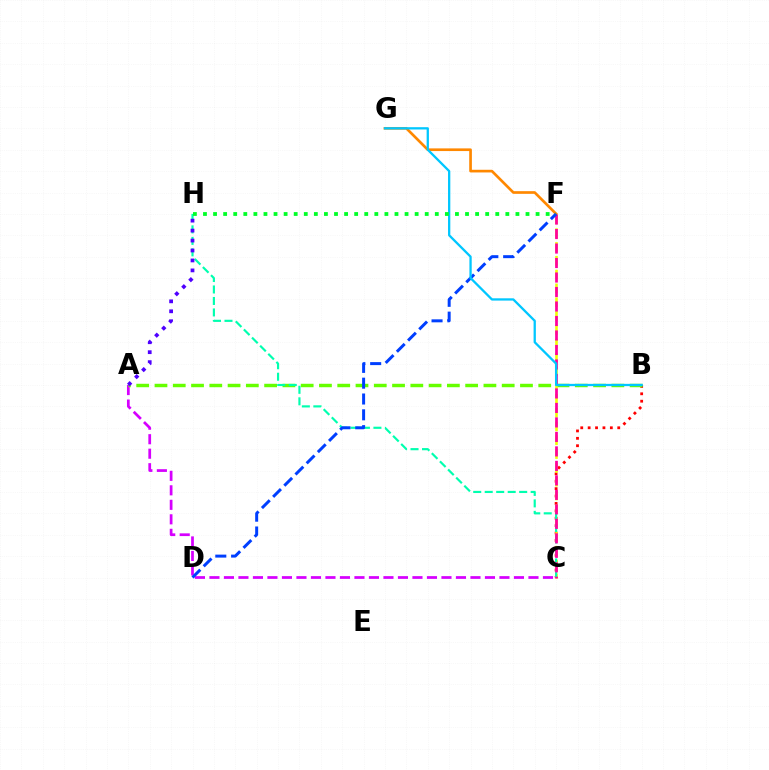{('B', 'C'): [{'color': '#ff0000', 'line_style': 'dotted', 'thickness': 2.01}], ('A', 'C'): [{'color': '#d600ff', 'line_style': 'dashed', 'thickness': 1.97}], ('A', 'B'): [{'color': '#66ff00', 'line_style': 'dashed', 'thickness': 2.48}], ('C', 'F'): [{'color': '#eeff00', 'line_style': 'dashed', 'thickness': 1.88}, {'color': '#ff00a0', 'line_style': 'dashed', 'thickness': 1.97}], ('F', 'G'): [{'color': '#ff8800', 'line_style': 'solid', 'thickness': 1.92}], ('C', 'H'): [{'color': '#00ffaf', 'line_style': 'dashed', 'thickness': 1.56}], ('D', 'F'): [{'color': '#003fff', 'line_style': 'dashed', 'thickness': 2.15}], ('B', 'G'): [{'color': '#00c7ff', 'line_style': 'solid', 'thickness': 1.65}], ('F', 'H'): [{'color': '#00ff27', 'line_style': 'dotted', 'thickness': 2.74}], ('A', 'H'): [{'color': '#4f00ff', 'line_style': 'dotted', 'thickness': 2.7}]}